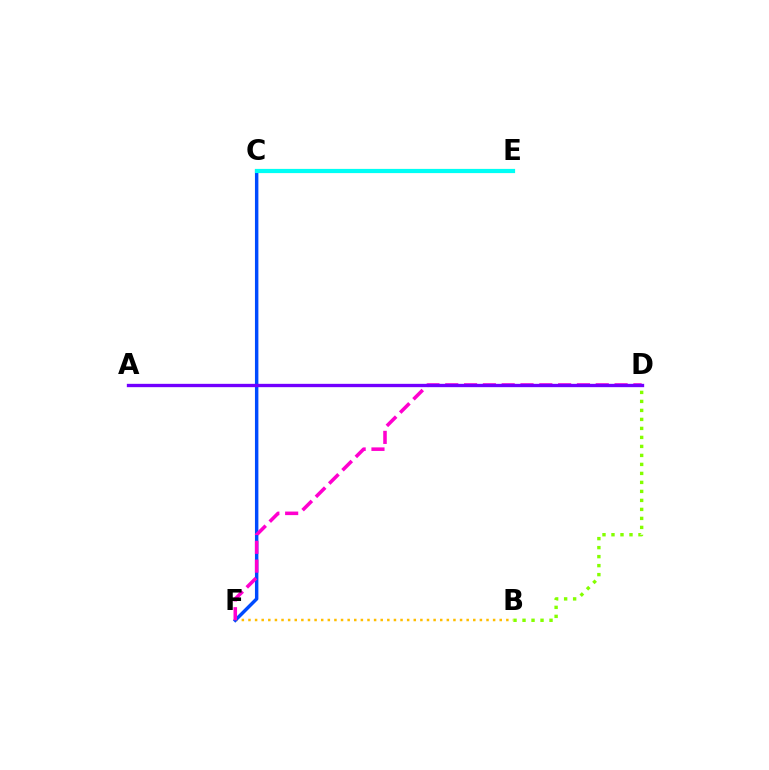{('C', 'E'): [{'color': '#00ff39', 'line_style': 'solid', 'thickness': 2.92}, {'color': '#ff0000', 'line_style': 'dotted', 'thickness': 2.05}, {'color': '#00fff6', 'line_style': 'solid', 'thickness': 2.98}], ('B', 'D'): [{'color': '#84ff00', 'line_style': 'dotted', 'thickness': 2.45}], ('B', 'F'): [{'color': '#ffbd00', 'line_style': 'dotted', 'thickness': 1.8}], ('C', 'F'): [{'color': '#004bff', 'line_style': 'solid', 'thickness': 2.47}], ('D', 'F'): [{'color': '#ff00cf', 'line_style': 'dashed', 'thickness': 2.56}], ('A', 'D'): [{'color': '#7200ff', 'line_style': 'solid', 'thickness': 2.4}]}